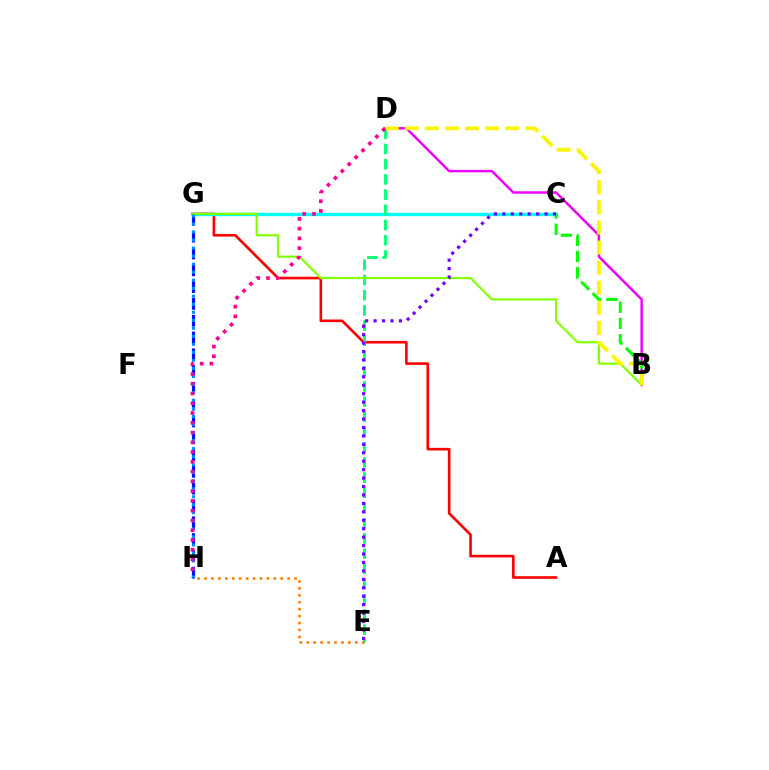{('A', 'G'): [{'color': '#ff0000', 'line_style': 'solid', 'thickness': 1.89}], ('E', 'H'): [{'color': '#ff7c00', 'line_style': 'dotted', 'thickness': 1.88}], ('G', 'H'): [{'color': '#0010ff', 'line_style': 'dashed', 'thickness': 2.28}, {'color': '#008cff', 'line_style': 'dotted', 'thickness': 2.18}], ('B', 'D'): [{'color': '#ee00ff', 'line_style': 'solid', 'thickness': 1.77}, {'color': '#fcf500', 'line_style': 'dashed', 'thickness': 2.73}], ('C', 'G'): [{'color': '#00fff6', 'line_style': 'solid', 'thickness': 2.43}], ('D', 'E'): [{'color': '#00ff74', 'line_style': 'dashed', 'thickness': 2.07}], ('B', 'G'): [{'color': '#84ff00', 'line_style': 'solid', 'thickness': 1.58}], ('B', 'C'): [{'color': '#08ff00', 'line_style': 'dashed', 'thickness': 2.2}], ('C', 'E'): [{'color': '#7200ff', 'line_style': 'dotted', 'thickness': 2.29}], ('D', 'H'): [{'color': '#ff0094', 'line_style': 'dotted', 'thickness': 2.65}]}